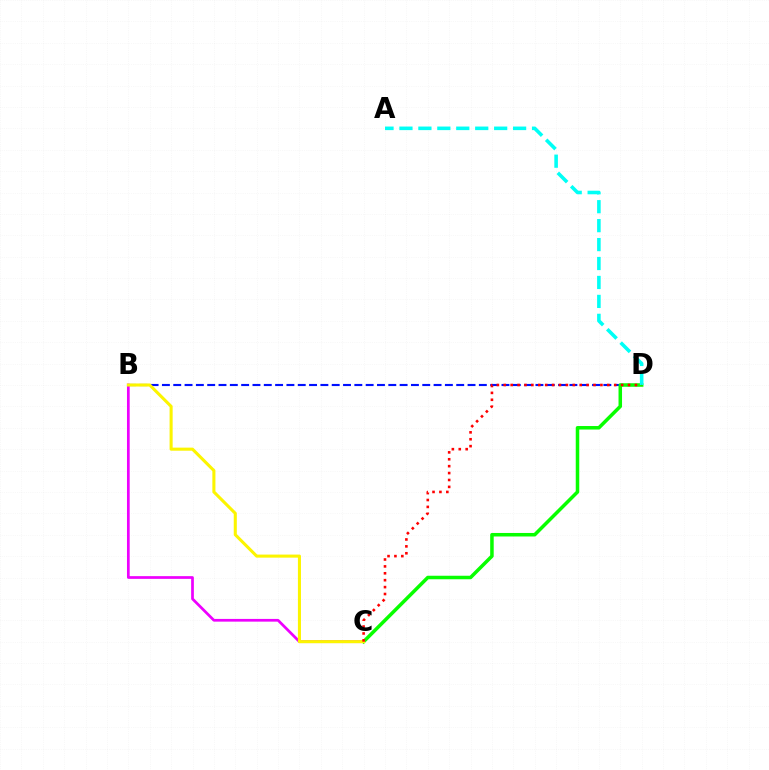{('B', 'D'): [{'color': '#0010ff', 'line_style': 'dashed', 'thickness': 1.54}], ('C', 'D'): [{'color': '#08ff00', 'line_style': 'solid', 'thickness': 2.53}, {'color': '#ff0000', 'line_style': 'dotted', 'thickness': 1.88}], ('B', 'C'): [{'color': '#ee00ff', 'line_style': 'solid', 'thickness': 1.96}, {'color': '#fcf500', 'line_style': 'solid', 'thickness': 2.21}], ('A', 'D'): [{'color': '#00fff6', 'line_style': 'dashed', 'thickness': 2.57}]}